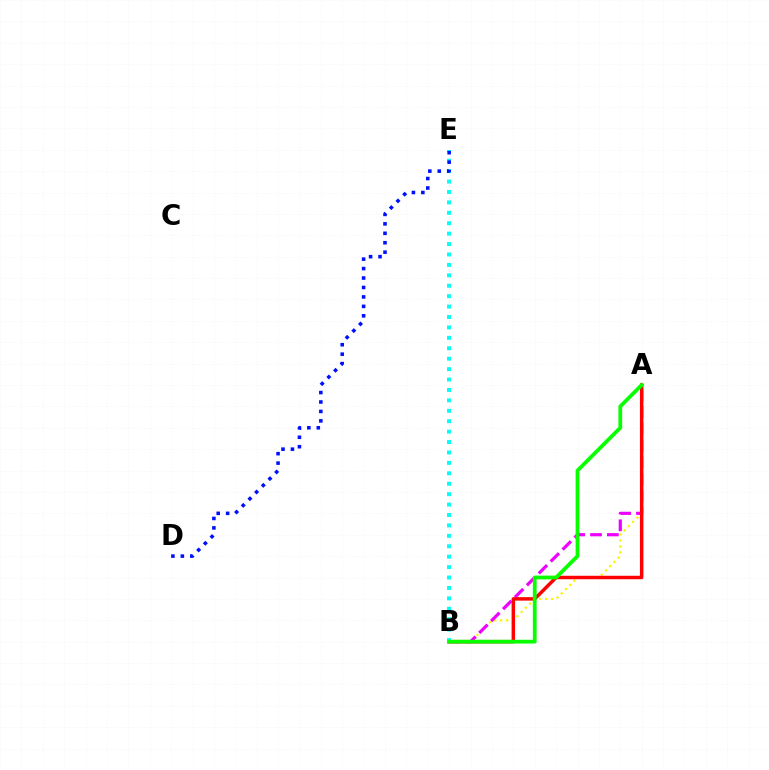{('A', 'B'): [{'color': '#fcf500', 'line_style': 'dotted', 'thickness': 1.62}, {'color': '#ee00ff', 'line_style': 'dashed', 'thickness': 2.29}, {'color': '#ff0000', 'line_style': 'solid', 'thickness': 2.49}, {'color': '#08ff00', 'line_style': 'solid', 'thickness': 2.72}], ('B', 'E'): [{'color': '#00fff6', 'line_style': 'dotted', 'thickness': 2.83}], ('D', 'E'): [{'color': '#0010ff', 'line_style': 'dotted', 'thickness': 2.57}]}